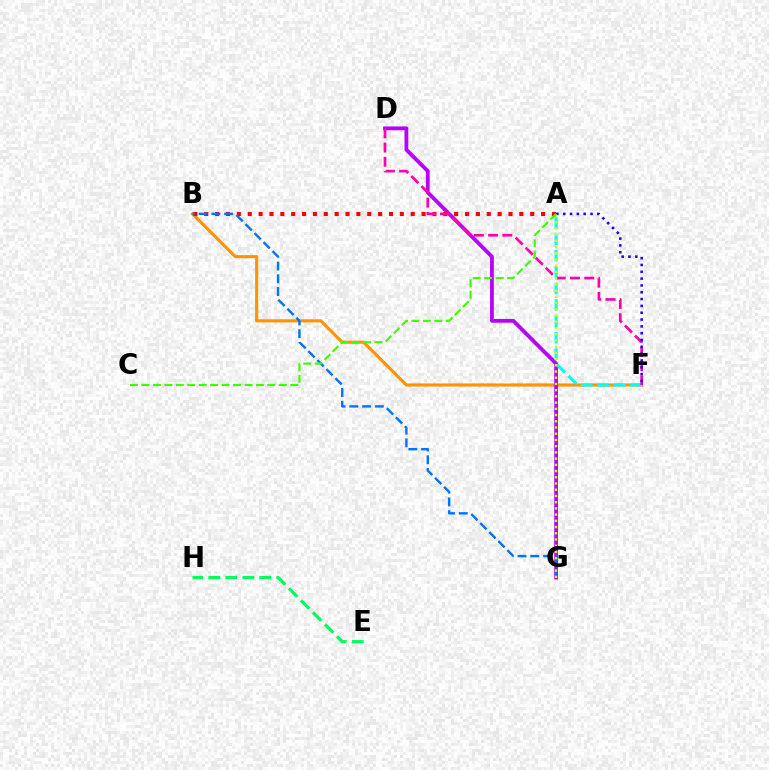{('B', 'F'): [{'color': '#ff9400', 'line_style': 'solid', 'thickness': 2.25}], ('D', 'G'): [{'color': '#b900ff', 'line_style': 'solid', 'thickness': 2.73}], ('A', 'B'): [{'color': '#ff0000', 'line_style': 'dotted', 'thickness': 2.95}], ('A', 'F'): [{'color': '#00fff6', 'line_style': 'dashed', 'thickness': 2.22}, {'color': '#2500ff', 'line_style': 'dotted', 'thickness': 1.85}], ('D', 'F'): [{'color': '#ff00ac', 'line_style': 'dashed', 'thickness': 1.93}], ('B', 'G'): [{'color': '#0074ff', 'line_style': 'dashed', 'thickness': 1.73}], ('E', 'H'): [{'color': '#00ff5c', 'line_style': 'dashed', 'thickness': 2.31}], ('A', 'G'): [{'color': '#d1ff00', 'line_style': 'dotted', 'thickness': 1.69}], ('A', 'C'): [{'color': '#3dff00', 'line_style': 'dashed', 'thickness': 1.56}]}